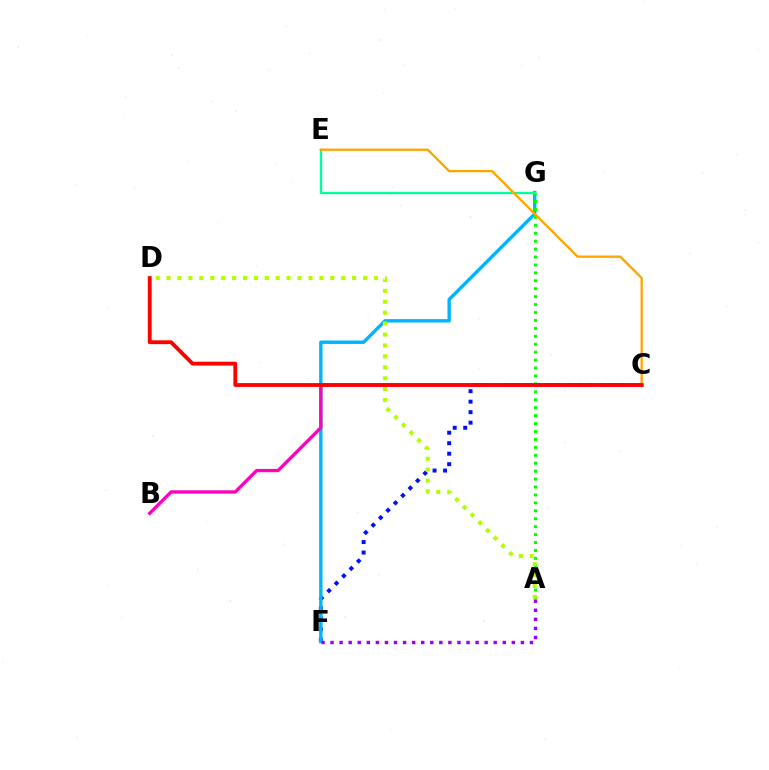{('C', 'F'): [{'color': '#0010ff', 'line_style': 'dotted', 'thickness': 2.85}], ('F', 'G'): [{'color': '#00b5ff', 'line_style': 'solid', 'thickness': 2.45}], ('A', 'G'): [{'color': '#08ff00', 'line_style': 'dotted', 'thickness': 2.15}], ('E', 'G'): [{'color': '#00ff9d', 'line_style': 'solid', 'thickness': 1.71}], ('B', 'C'): [{'color': '#ff00bd', 'line_style': 'solid', 'thickness': 2.38}], ('C', 'E'): [{'color': '#ffa500', 'line_style': 'solid', 'thickness': 1.67}], ('A', 'D'): [{'color': '#b3ff00', 'line_style': 'dotted', 'thickness': 2.97}], ('C', 'D'): [{'color': '#ff0000', 'line_style': 'solid', 'thickness': 2.76}], ('A', 'F'): [{'color': '#9b00ff', 'line_style': 'dotted', 'thickness': 2.46}]}